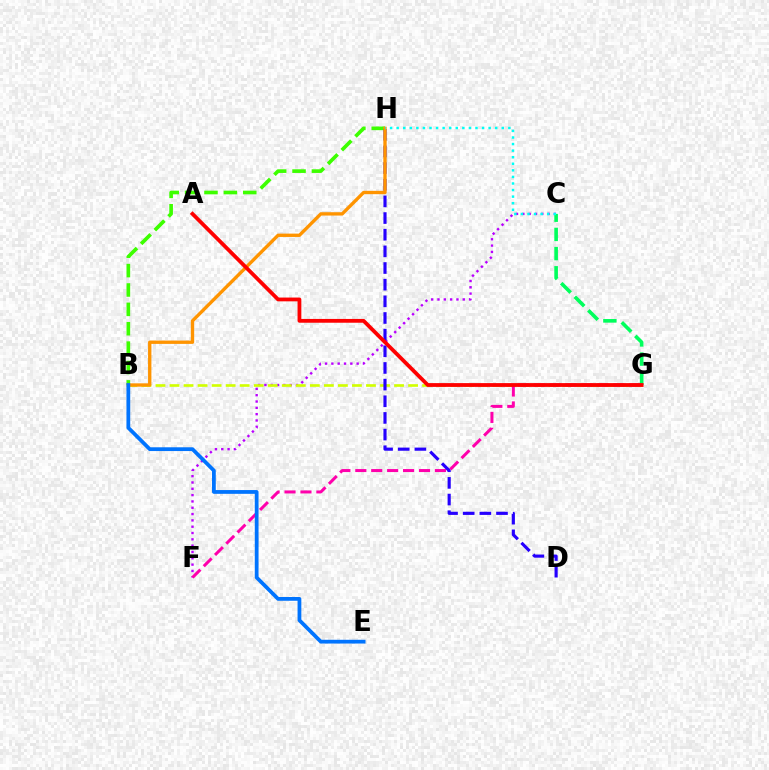{('B', 'H'): [{'color': '#3dff00', 'line_style': 'dashed', 'thickness': 2.63}, {'color': '#ff9400', 'line_style': 'solid', 'thickness': 2.41}], ('C', 'F'): [{'color': '#b900ff', 'line_style': 'dotted', 'thickness': 1.72}], ('C', 'G'): [{'color': '#00ff5c', 'line_style': 'dashed', 'thickness': 2.61}], ('B', 'G'): [{'color': '#d1ff00', 'line_style': 'dashed', 'thickness': 1.91}], ('F', 'G'): [{'color': '#ff00ac', 'line_style': 'dashed', 'thickness': 2.16}], ('D', 'H'): [{'color': '#2500ff', 'line_style': 'dashed', 'thickness': 2.26}], ('B', 'E'): [{'color': '#0074ff', 'line_style': 'solid', 'thickness': 2.71}], ('C', 'H'): [{'color': '#00fff6', 'line_style': 'dotted', 'thickness': 1.79}], ('A', 'G'): [{'color': '#ff0000', 'line_style': 'solid', 'thickness': 2.73}]}